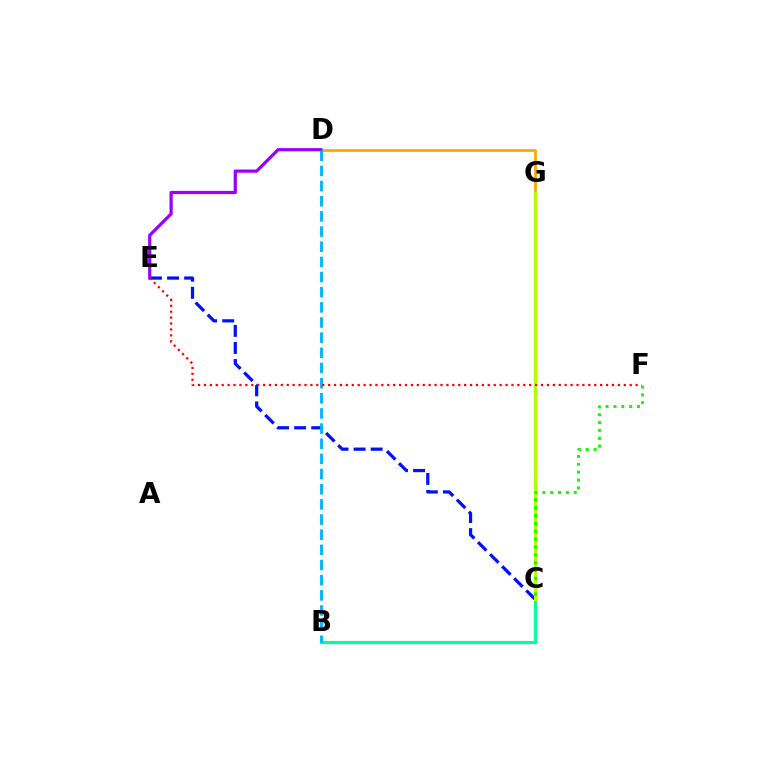{('B', 'C'): [{'color': '#00ff9d', 'line_style': 'solid', 'thickness': 2.29}], ('D', 'G'): [{'color': '#ffa500', 'line_style': 'solid', 'thickness': 1.97}], ('C', 'E'): [{'color': '#0010ff', 'line_style': 'dashed', 'thickness': 2.32}], ('C', 'G'): [{'color': '#ff00bd', 'line_style': 'dotted', 'thickness': 2.02}, {'color': '#b3ff00', 'line_style': 'solid', 'thickness': 2.17}], ('D', 'E'): [{'color': '#9b00ff', 'line_style': 'solid', 'thickness': 2.32}], ('B', 'D'): [{'color': '#00b5ff', 'line_style': 'dashed', 'thickness': 2.06}], ('E', 'F'): [{'color': '#ff0000', 'line_style': 'dotted', 'thickness': 1.61}], ('C', 'F'): [{'color': '#08ff00', 'line_style': 'dotted', 'thickness': 2.13}]}